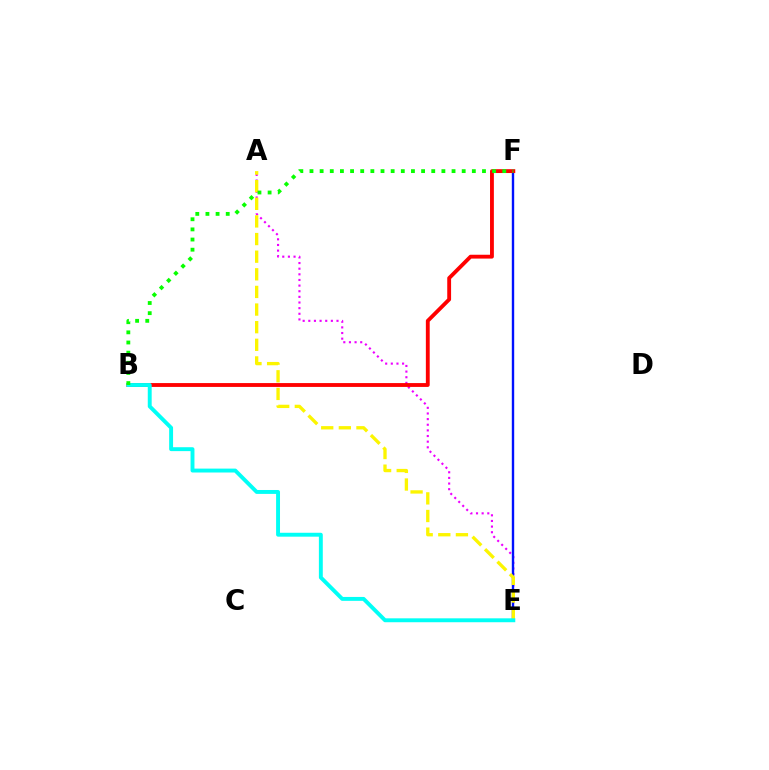{('A', 'E'): [{'color': '#ee00ff', 'line_style': 'dotted', 'thickness': 1.53}, {'color': '#fcf500', 'line_style': 'dashed', 'thickness': 2.39}], ('E', 'F'): [{'color': '#0010ff', 'line_style': 'solid', 'thickness': 1.72}], ('B', 'F'): [{'color': '#ff0000', 'line_style': 'solid', 'thickness': 2.77}, {'color': '#08ff00', 'line_style': 'dotted', 'thickness': 2.76}], ('B', 'E'): [{'color': '#00fff6', 'line_style': 'solid', 'thickness': 2.81}]}